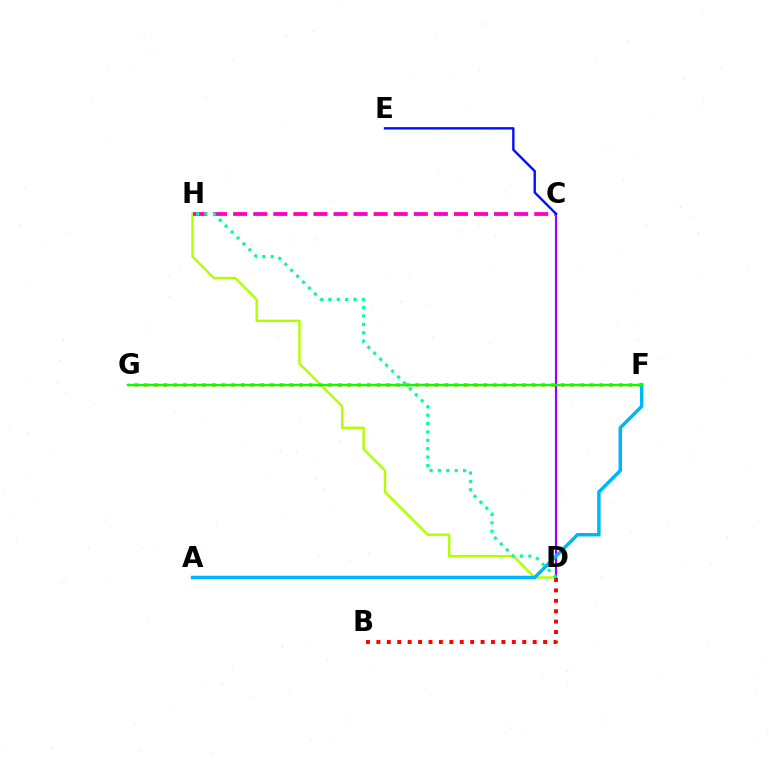{('D', 'H'): [{'color': '#b3ff00', 'line_style': 'solid', 'thickness': 1.74}, {'color': '#00ff9d', 'line_style': 'dotted', 'thickness': 2.28}], ('C', 'D'): [{'color': '#9b00ff', 'line_style': 'solid', 'thickness': 1.54}], ('B', 'D'): [{'color': '#ff0000', 'line_style': 'dotted', 'thickness': 2.83}], ('F', 'G'): [{'color': '#ffa500', 'line_style': 'dotted', 'thickness': 2.63}, {'color': '#08ff00', 'line_style': 'solid', 'thickness': 1.78}], ('C', 'H'): [{'color': '#ff00bd', 'line_style': 'dashed', 'thickness': 2.73}], ('C', 'E'): [{'color': '#0010ff', 'line_style': 'solid', 'thickness': 1.71}], ('A', 'F'): [{'color': '#00b5ff', 'line_style': 'solid', 'thickness': 2.5}]}